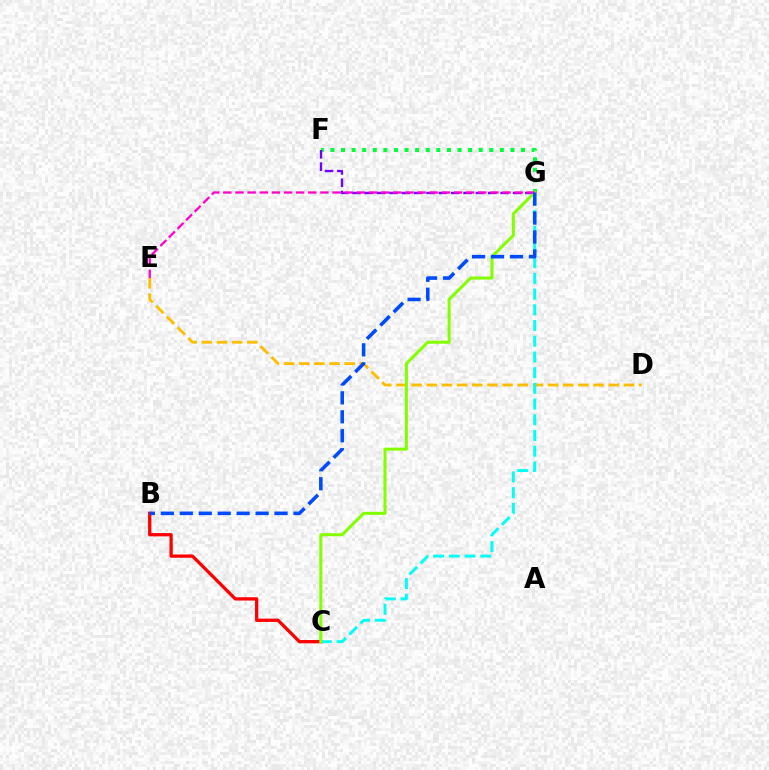{('D', 'E'): [{'color': '#ffbd00', 'line_style': 'dashed', 'thickness': 2.06}], ('B', 'C'): [{'color': '#ff0000', 'line_style': 'solid', 'thickness': 2.37}], ('F', 'G'): [{'color': '#00ff39', 'line_style': 'dotted', 'thickness': 2.88}, {'color': '#7200ff', 'line_style': 'dashed', 'thickness': 1.68}], ('C', 'G'): [{'color': '#00fff6', 'line_style': 'dashed', 'thickness': 2.13}, {'color': '#84ff00', 'line_style': 'solid', 'thickness': 2.19}], ('E', 'G'): [{'color': '#ff00cf', 'line_style': 'dashed', 'thickness': 1.65}], ('B', 'G'): [{'color': '#004bff', 'line_style': 'dashed', 'thickness': 2.57}]}